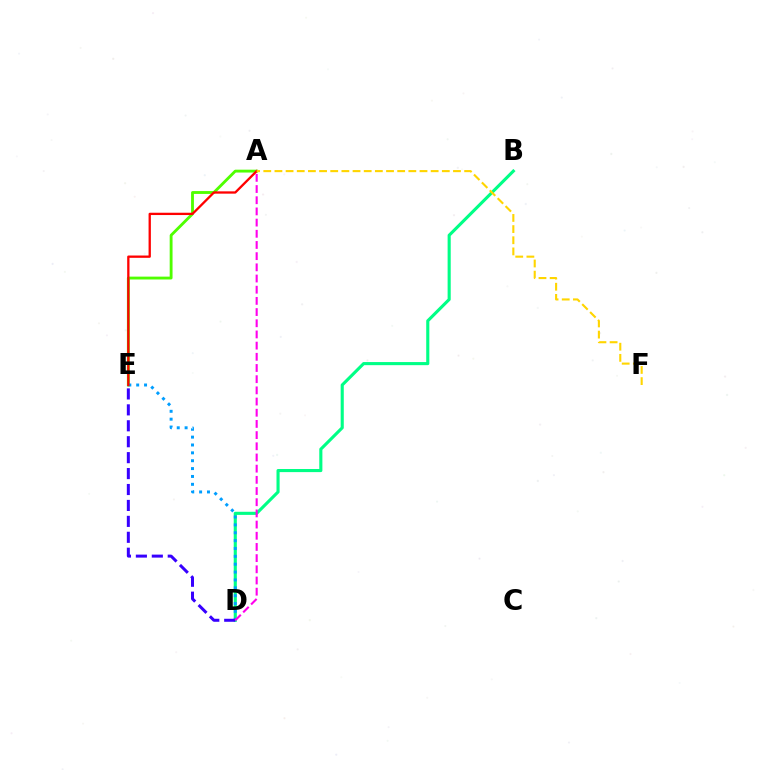{('A', 'E'): [{'color': '#4fff00', 'line_style': 'solid', 'thickness': 2.05}, {'color': '#ff0000', 'line_style': 'solid', 'thickness': 1.66}], ('B', 'D'): [{'color': '#00ff86', 'line_style': 'solid', 'thickness': 2.24}], ('D', 'E'): [{'color': '#009eff', 'line_style': 'dotted', 'thickness': 2.14}, {'color': '#3700ff', 'line_style': 'dashed', 'thickness': 2.16}], ('A', 'D'): [{'color': '#ff00ed', 'line_style': 'dashed', 'thickness': 1.52}], ('A', 'F'): [{'color': '#ffd500', 'line_style': 'dashed', 'thickness': 1.52}]}